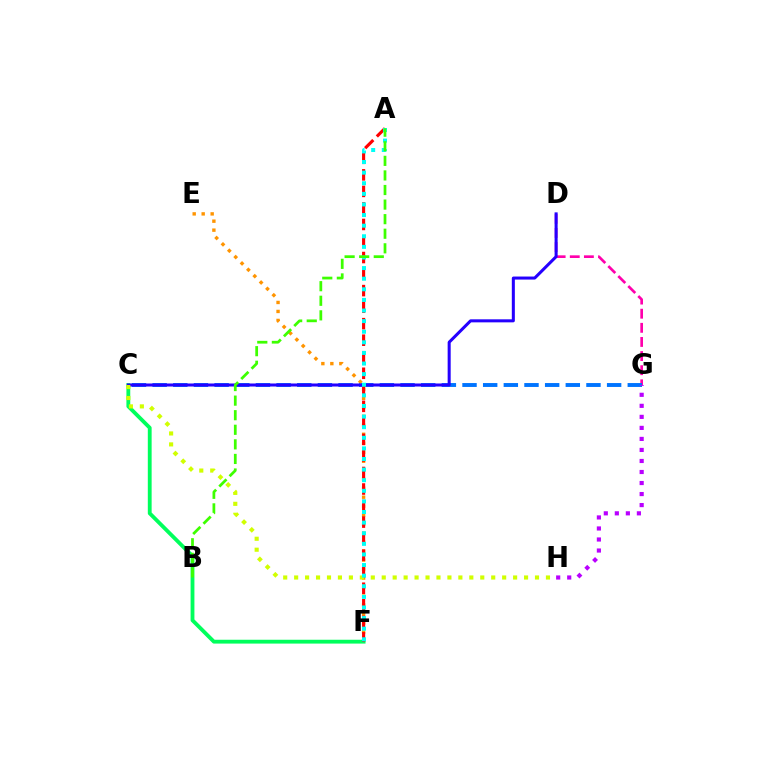{('D', 'G'): [{'color': '#ff00ac', 'line_style': 'dashed', 'thickness': 1.92}], ('C', 'G'): [{'color': '#0074ff', 'line_style': 'dashed', 'thickness': 2.81}], ('E', 'F'): [{'color': '#ff9400', 'line_style': 'dotted', 'thickness': 2.44}], ('C', 'F'): [{'color': '#00ff5c', 'line_style': 'solid', 'thickness': 2.76}], ('G', 'H'): [{'color': '#b900ff', 'line_style': 'dotted', 'thickness': 3.0}], ('C', 'D'): [{'color': '#2500ff', 'line_style': 'solid', 'thickness': 2.18}], ('A', 'F'): [{'color': '#ff0000', 'line_style': 'dashed', 'thickness': 2.25}, {'color': '#00fff6', 'line_style': 'dotted', 'thickness': 2.88}], ('C', 'H'): [{'color': '#d1ff00', 'line_style': 'dotted', 'thickness': 2.97}], ('A', 'B'): [{'color': '#3dff00', 'line_style': 'dashed', 'thickness': 1.98}]}